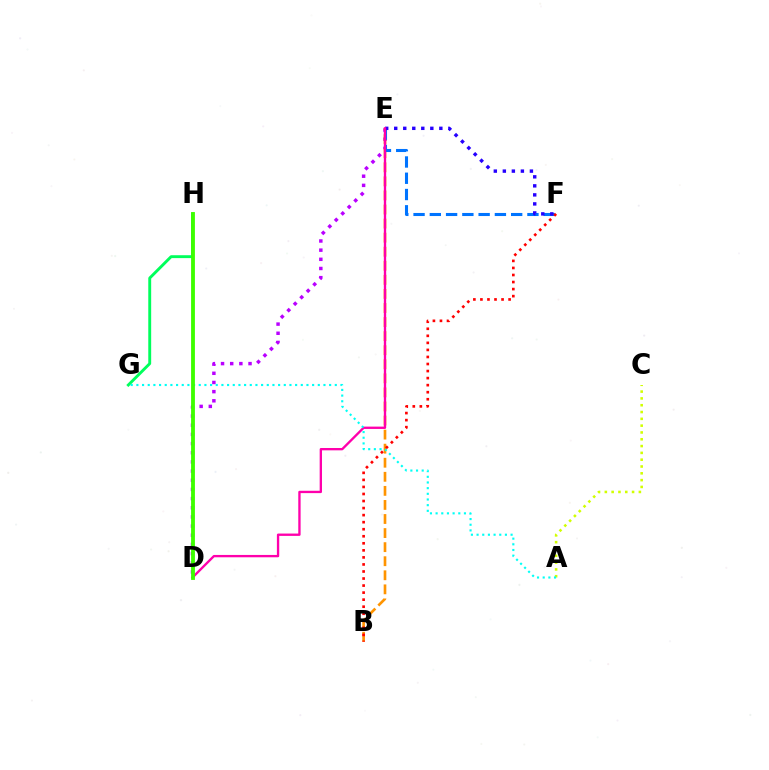{('D', 'E'): [{'color': '#b900ff', 'line_style': 'dotted', 'thickness': 2.49}, {'color': '#ff00ac', 'line_style': 'solid', 'thickness': 1.69}], ('G', 'H'): [{'color': '#00ff5c', 'line_style': 'solid', 'thickness': 2.09}], ('B', 'E'): [{'color': '#ff9400', 'line_style': 'dashed', 'thickness': 1.91}], ('E', 'F'): [{'color': '#0074ff', 'line_style': 'dashed', 'thickness': 2.21}, {'color': '#2500ff', 'line_style': 'dotted', 'thickness': 2.45}], ('A', 'C'): [{'color': '#d1ff00', 'line_style': 'dotted', 'thickness': 1.85}], ('A', 'G'): [{'color': '#00fff6', 'line_style': 'dotted', 'thickness': 1.54}], ('B', 'F'): [{'color': '#ff0000', 'line_style': 'dotted', 'thickness': 1.91}], ('D', 'H'): [{'color': '#3dff00', 'line_style': 'solid', 'thickness': 2.76}]}